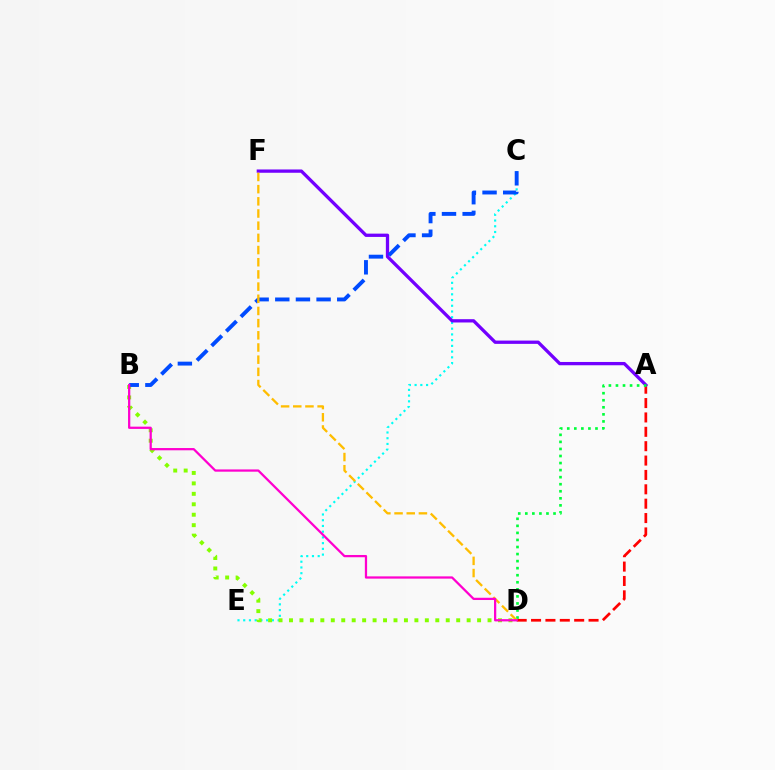{('A', 'D'): [{'color': '#ff0000', 'line_style': 'dashed', 'thickness': 1.95}, {'color': '#00ff39', 'line_style': 'dotted', 'thickness': 1.92}], ('C', 'E'): [{'color': '#00fff6', 'line_style': 'dotted', 'thickness': 1.56}], ('A', 'F'): [{'color': '#7200ff', 'line_style': 'solid', 'thickness': 2.37}], ('B', 'D'): [{'color': '#84ff00', 'line_style': 'dotted', 'thickness': 2.84}, {'color': '#ff00cf', 'line_style': 'solid', 'thickness': 1.62}], ('B', 'C'): [{'color': '#004bff', 'line_style': 'dashed', 'thickness': 2.8}], ('D', 'F'): [{'color': '#ffbd00', 'line_style': 'dashed', 'thickness': 1.65}]}